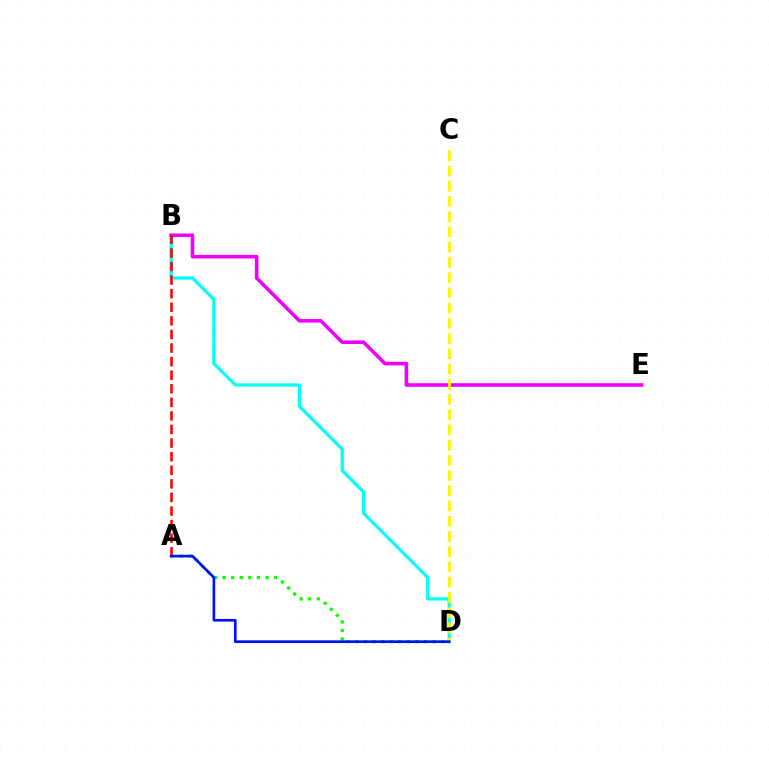{('B', 'D'): [{'color': '#00fff6', 'line_style': 'solid', 'thickness': 2.35}], ('A', 'D'): [{'color': '#08ff00', 'line_style': 'dotted', 'thickness': 2.34}, {'color': '#0010ff', 'line_style': 'solid', 'thickness': 1.92}], ('B', 'E'): [{'color': '#ee00ff', 'line_style': 'solid', 'thickness': 2.57}], ('A', 'B'): [{'color': '#ff0000', 'line_style': 'dashed', 'thickness': 1.85}], ('C', 'D'): [{'color': '#fcf500', 'line_style': 'dashed', 'thickness': 2.07}]}